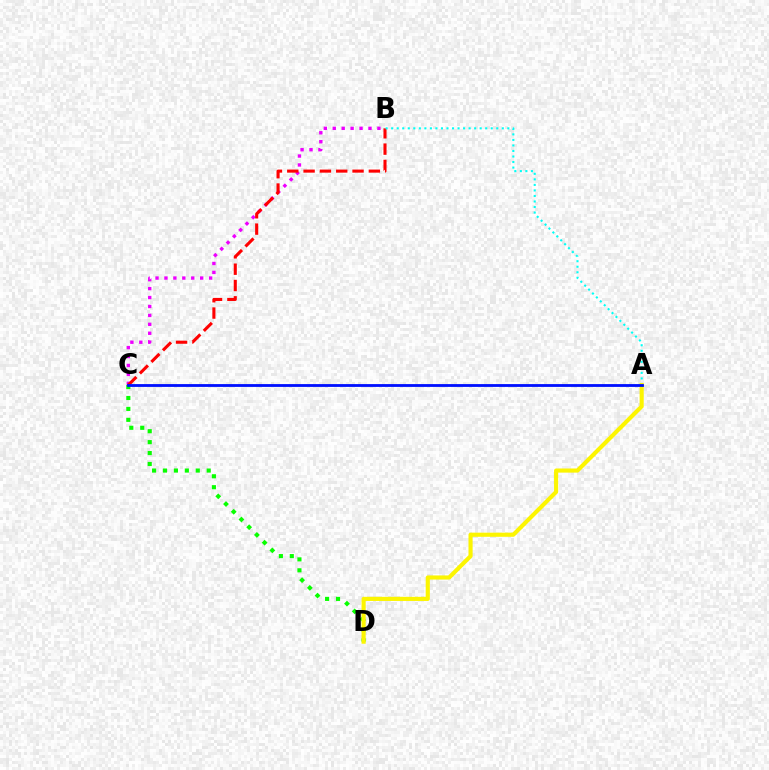{('C', 'D'): [{'color': '#08ff00', 'line_style': 'dotted', 'thickness': 2.97}], ('B', 'C'): [{'color': '#ee00ff', 'line_style': 'dotted', 'thickness': 2.43}, {'color': '#ff0000', 'line_style': 'dashed', 'thickness': 2.22}], ('A', 'B'): [{'color': '#00fff6', 'line_style': 'dotted', 'thickness': 1.5}], ('A', 'D'): [{'color': '#fcf500', 'line_style': 'solid', 'thickness': 2.98}], ('A', 'C'): [{'color': '#0010ff', 'line_style': 'solid', 'thickness': 2.03}]}